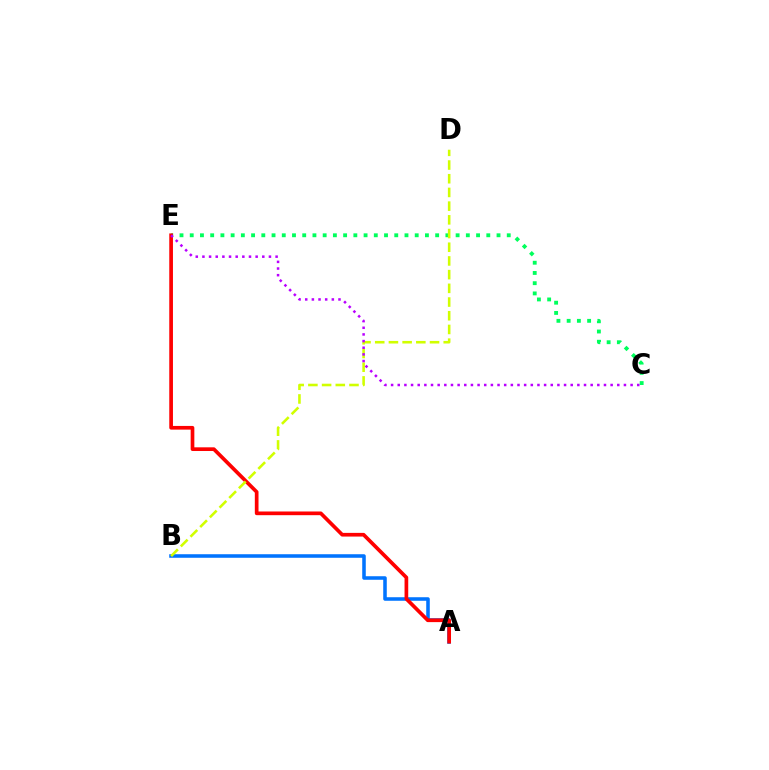{('A', 'B'): [{'color': '#0074ff', 'line_style': 'solid', 'thickness': 2.55}], ('C', 'E'): [{'color': '#00ff5c', 'line_style': 'dotted', 'thickness': 2.78}, {'color': '#b900ff', 'line_style': 'dotted', 'thickness': 1.81}], ('A', 'E'): [{'color': '#ff0000', 'line_style': 'solid', 'thickness': 2.66}], ('B', 'D'): [{'color': '#d1ff00', 'line_style': 'dashed', 'thickness': 1.86}]}